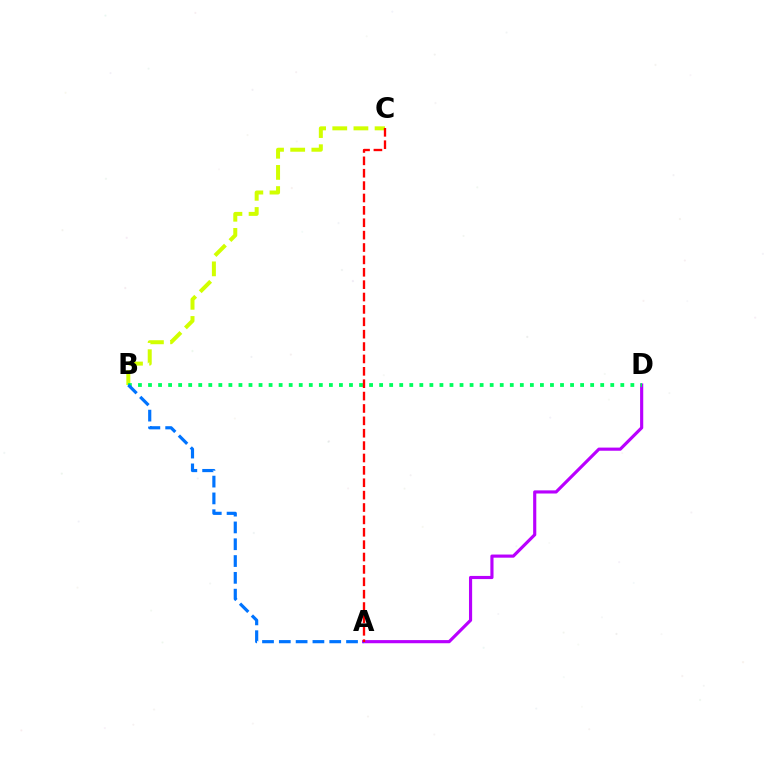{('B', 'C'): [{'color': '#d1ff00', 'line_style': 'dashed', 'thickness': 2.87}], ('A', 'D'): [{'color': '#b900ff', 'line_style': 'solid', 'thickness': 2.26}], ('B', 'D'): [{'color': '#00ff5c', 'line_style': 'dotted', 'thickness': 2.73}], ('A', 'B'): [{'color': '#0074ff', 'line_style': 'dashed', 'thickness': 2.28}], ('A', 'C'): [{'color': '#ff0000', 'line_style': 'dashed', 'thickness': 1.68}]}